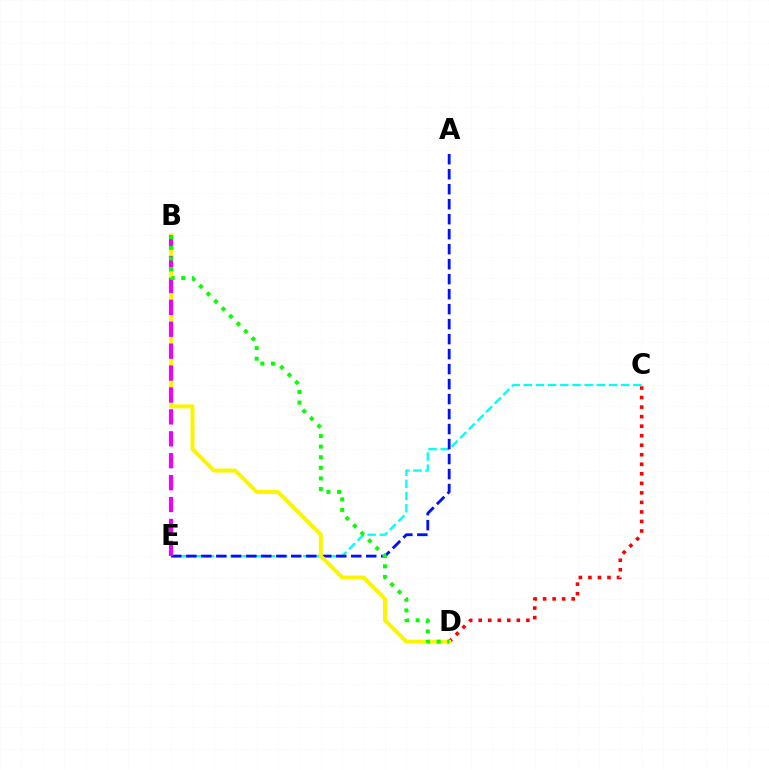{('C', 'D'): [{'color': '#ff0000', 'line_style': 'dotted', 'thickness': 2.59}], ('C', 'E'): [{'color': '#00fff6', 'line_style': 'dashed', 'thickness': 1.65}], ('A', 'E'): [{'color': '#0010ff', 'line_style': 'dashed', 'thickness': 2.04}], ('B', 'D'): [{'color': '#fcf500', 'line_style': 'solid', 'thickness': 2.87}, {'color': '#08ff00', 'line_style': 'dotted', 'thickness': 2.88}], ('B', 'E'): [{'color': '#ee00ff', 'line_style': 'dashed', 'thickness': 2.98}]}